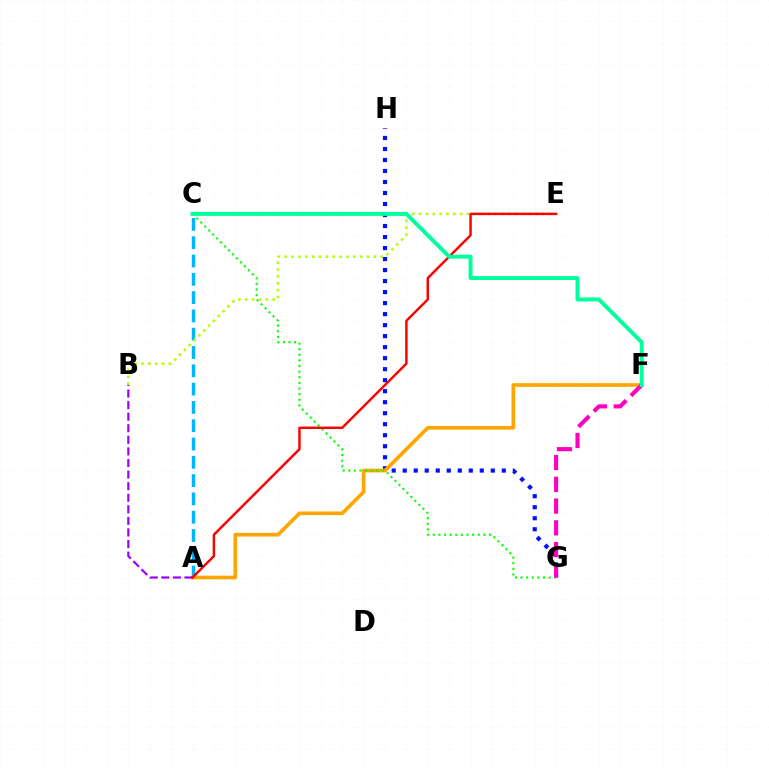{('G', 'H'): [{'color': '#0010ff', 'line_style': 'dotted', 'thickness': 2.99}], ('A', 'C'): [{'color': '#00b5ff', 'line_style': 'dashed', 'thickness': 2.49}], ('A', 'F'): [{'color': '#ffa500', 'line_style': 'solid', 'thickness': 2.64}], ('C', 'G'): [{'color': '#08ff00', 'line_style': 'dotted', 'thickness': 1.53}], ('A', 'B'): [{'color': '#9b00ff', 'line_style': 'dashed', 'thickness': 1.57}], ('F', 'G'): [{'color': '#ff00bd', 'line_style': 'dashed', 'thickness': 2.95}], ('B', 'E'): [{'color': '#b3ff00', 'line_style': 'dotted', 'thickness': 1.86}], ('A', 'E'): [{'color': '#ff0000', 'line_style': 'solid', 'thickness': 1.77}], ('C', 'F'): [{'color': '#00ff9d', 'line_style': 'solid', 'thickness': 2.84}]}